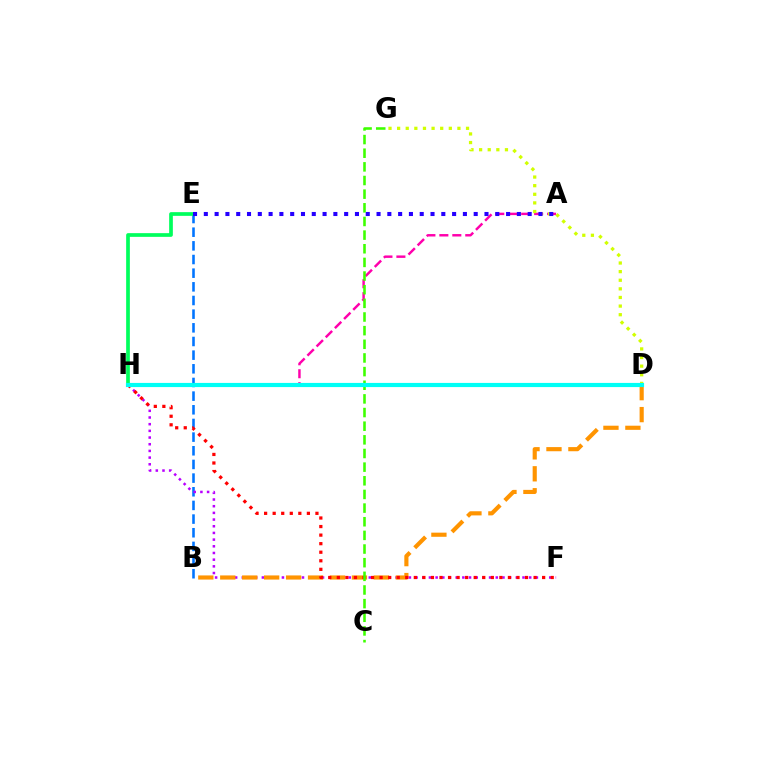{('B', 'E'): [{'color': '#0074ff', 'line_style': 'dashed', 'thickness': 1.86}], ('F', 'H'): [{'color': '#b900ff', 'line_style': 'dotted', 'thickness': 1.82}, {'color': '#ff0000', 'line_style': 'dotted', 'thickness': 2.32}], ('B', 'D'): [{'color': '#ff9400', 'line_style': 'dashed', 'thickness': 2.98}], ('A', 'H'): [{'color': '#ff00ac', 'line_style': 'dashed', 'thickness': 1.76}], ('D', 'G'): [{'color': '#d1ff00', 'line_style': 'dotted', 'thickness': 2.34}], ('E', 'H'): [{'color': '#00ff5c', 'line_style': 'solid', 'thickness': 2.67}], ('A', 'E'): [{'color': '#2500ff', 'line_style': 'dotted', 'thickness': 2.93}], ('C', 'G'): [{'color': '#3dff00', 'line_style': 'dashed', 'thickness': 1.85}], ('D', 'H'): [{'color': '#00fff6', 'line_style': 'solid', 'thickness': 3.0}]}